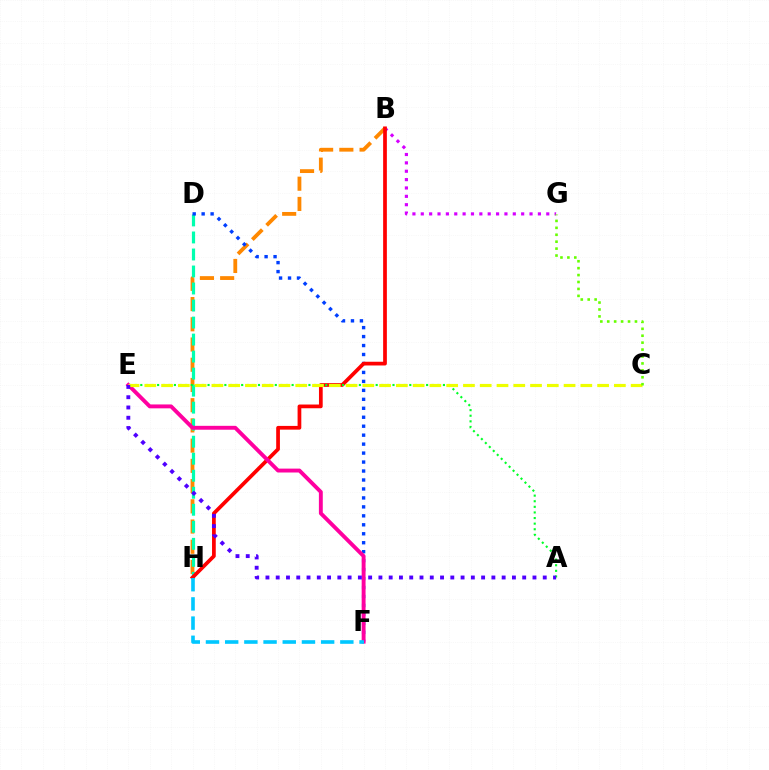{('B', 'G'): [{'color': '#d600ff', 'line_style': 'dotted', 'thickness': 2.27}], ('B', 'H'): [{'color': '#ff8800', 'line_style': 'dashed', 'thickness': 2.75}, {'color': '#ff0000', 'line_style': 'solid', 'thickness': 2.68}], ('D', 'H'): [{'color': '#00ffaf', 'line_style': 'dashed', 'thickness': 2.31}], ('D', 'F'): [{'color': '#003fff', 'line_style': 'dotted', 'thickness': 2.44}], ('A', 'E'): [{'color': '#00ff27', 'line_style': 'dotted', 'thickness': 1.52}, {'color': '#4f00ff', 'line_style': 'dotted', 'thickness': 2.79}], ('E', 'F'): [{'color': '#ff00a0', 'line_style': 'solid', 'thickness': 2.8}], ('C', 'E'): [{'color': '#eeff00', 'line_style': 'dashed', 'thickness': 2.28}], ('F', 'H'): [{'color': '#00c7ff', 'line_style': 'dashed', 'thickness': 2.61}], ('C', 'G'): [{'color': '#66ff00', 'line_style': 'dotted', 'thickness': 1.88}]}